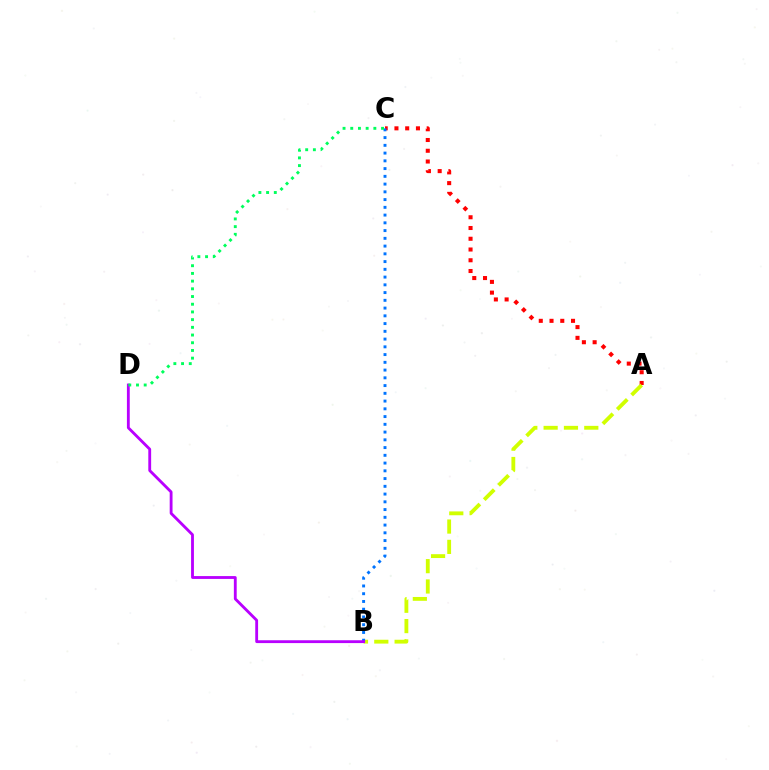{('A', 'C'): [{'color': '#ff0000', 'line_style': 'dotted', 'thickness': 2.92}], ('A', 'B'): [{'color': '#d1ff00', 'line_style': 'dashed', 'thickness': 2.76}], ('B', 'C'): [{'color': '#0074ff', 'line_style': 'dotted', 'thickness': 2.11}], ('B', 'D'): [{'color': '#b900ff', 'line_style': 'solid', 'thickness': 2.04}], ('C', 'D'): [{'color': '#00ff5c', 'line_style': 'dotted', 'thickness': 2.09}]}